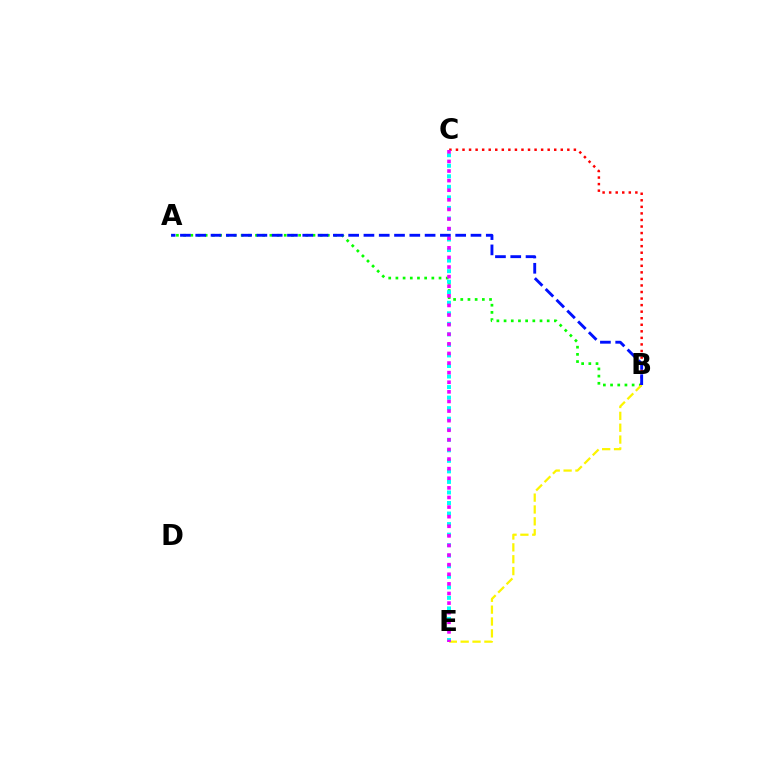{('A', 'B'): [{'color': '#08ff00', 'line_style': 'dotted', 'thickness': 1.95}, {'color': '#0010ff', 'line_style': 'dashed', 'thickness': 2.08}], ('B', 'E'): [{'color': '#fcf500', 'line_style': 'dashed', 'thickness': 1.61}], ('B', 'C'): [{'color': '#ff0000', 'line_style': 'dotted', 'thickness': 1.78}], ('C', 'E'): [{'color': '#00fff6', 'line_style': 'dotted', 'thickness': 2.86}, {'color': '#ee00ff', 'line_style': 'dotted', 'thickness': 2.61}]}